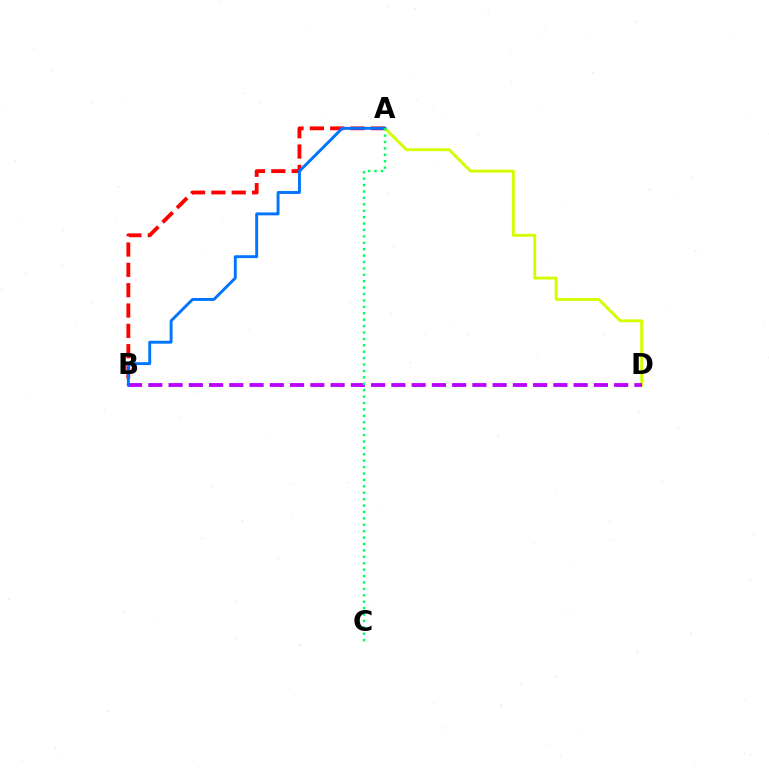{('A', 'D'): [{'color': '#d1ff00', 'line_style': 'solid', 'thickness': 2.09}], ('B', 'D'): [{'color': '#b900ff', 'line_style': 'dashed', 'thickness': 2.75}], ('A', 'B'): [{'color': '#ff0000', 'line_style': 'dashed', 'thickness': 2.76}, {'color': '#0074ff', 'line_style': 'solid', 'thickness': 2.09}], ('A', 'C'): [{'color': '#00ff5c', 'line_style': 'dotted', 'thickness': 1.74}]}